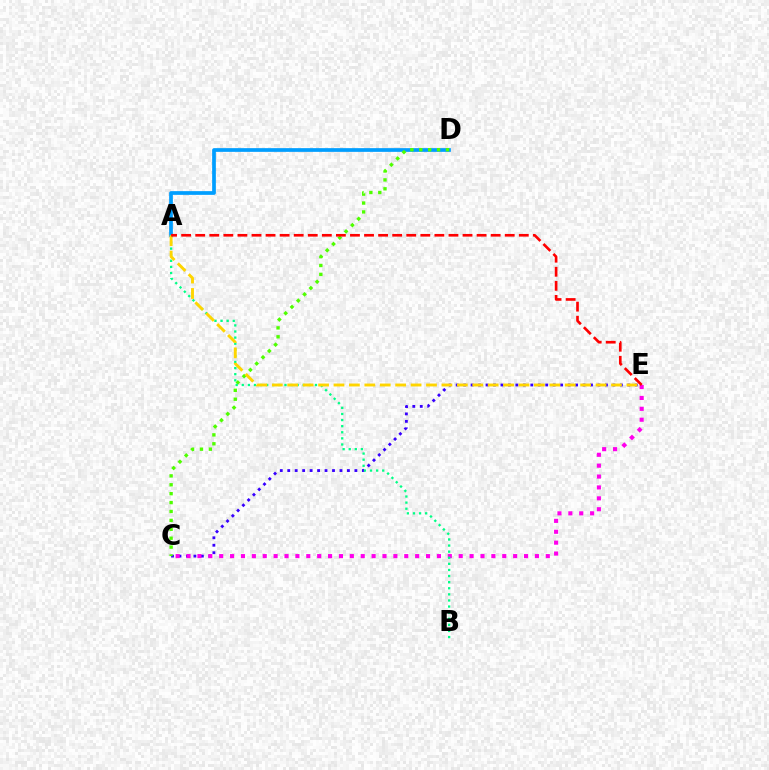{('A', 'D'): [{'color': '#009eff', 'line_style': 'solid', 'thickness': 2.67}], ('C', 'E'): [{'color': '#3700ff', 'line_style': 'dotted', 'thickness': 2.03}, {'color': '#ff00ed', 'line_style': 'dotted', 'thickness': 2.96}], ('C', 'D'): [{'color': '#4fff00', 'line_style': 'dotted', 'thickness': 2.42}], ('A', 'B'): [{'color': '#00ff86', 'line_style': 'dotted', 'thickness': 1.66}], ('A', 'E'): [{'color': '#ffd500', 'line_style': 'dashed', 'thickness': 2.09}, {'color': '#ff0000', 'line_style': 'dashed', 'thickness': 1.91}]}